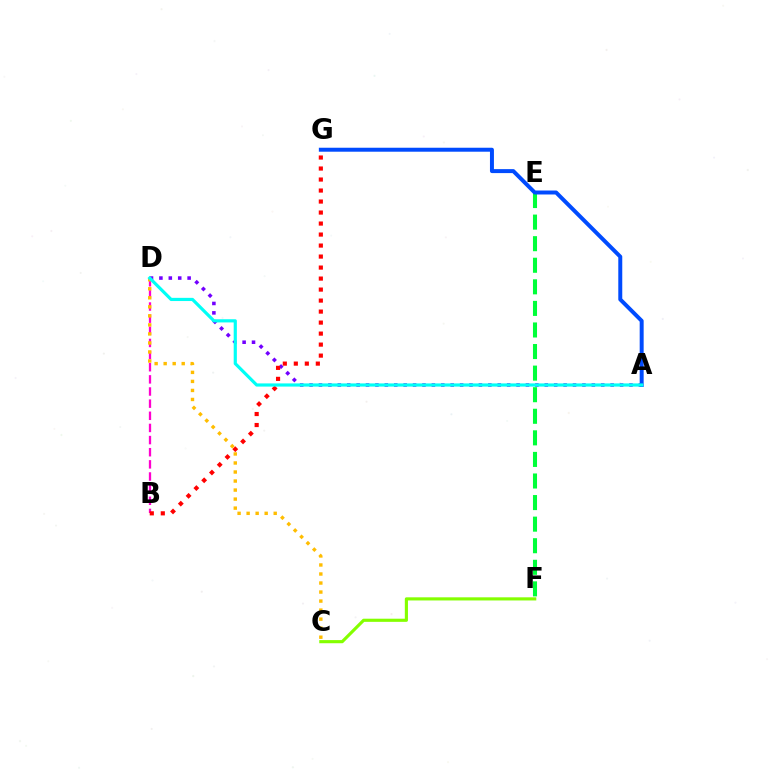{('B', 'D'): [{'color': '#ff00cf', 'line_style': 'dashed', 'thickness': 1.65}], ('A', 'D'): [{'color': '#7200ff', 'line_style': 'dotted', 'thickness': 2.56}, {'color': '#00fff6', 'line_style': 'solid', 'thickness': 2.29}], ('E', 'F'): [{'color': '#00ff39', 'line_style': 'dashed', 'thickness': 2.93}], ('A', 'G'): [{'color': '#004bff', 'line_style': 'solid', 'thickness': 2.86}], ('B', 'G'): [{'color': '#ff0000', 'line_style': 'dotted', 'thickness': 2.99}], ('C', 'D'): [{'color': '#ffbd00', 'line_style': 'dotted', 'thickness': 2.45}], ('C', 'F'): [{'color': '#84ff00', 'line_style': 'solid', 'thickness': 2.26}]}